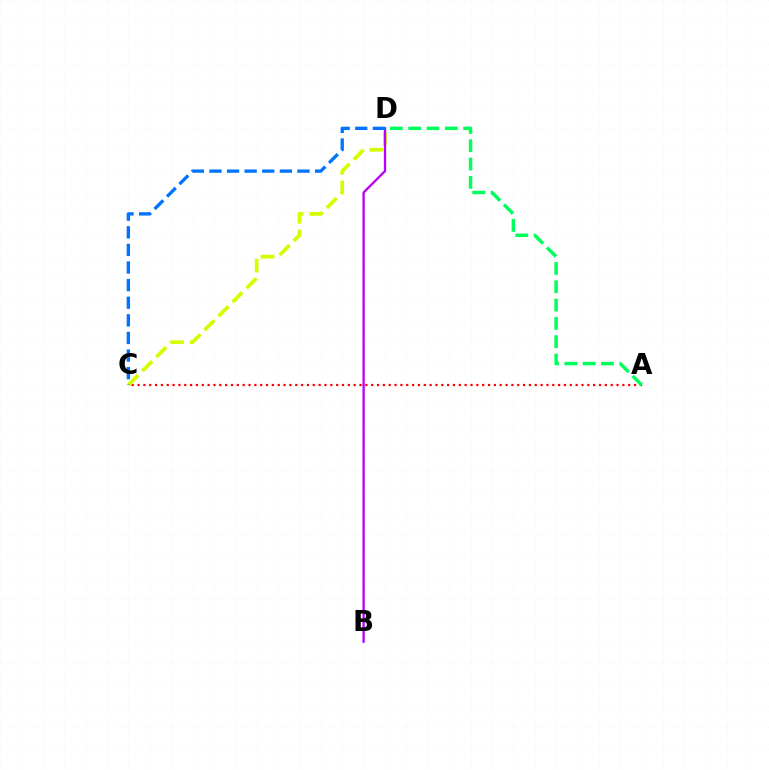{('A', 'C'): [{'color': '#ff0000', 'line_style': 'dotted', 'thickness': 1.59}], ('C', 'D'): [{'color': '#d1ff00', 'line_style': 'dashed', 'thickness': 2.69}, {'color': '#0074ff', 'line_style': 'dashed', 'thickness': 2.39}], ('B', 'D'): [{'color': '#b900ff', 'line_style': 'solid', 'thickness': 1.67}], ('A', 'D'): [{'color': '#00ff5c', 'line_style': 'dashed', 'thickness': 2.49}]}